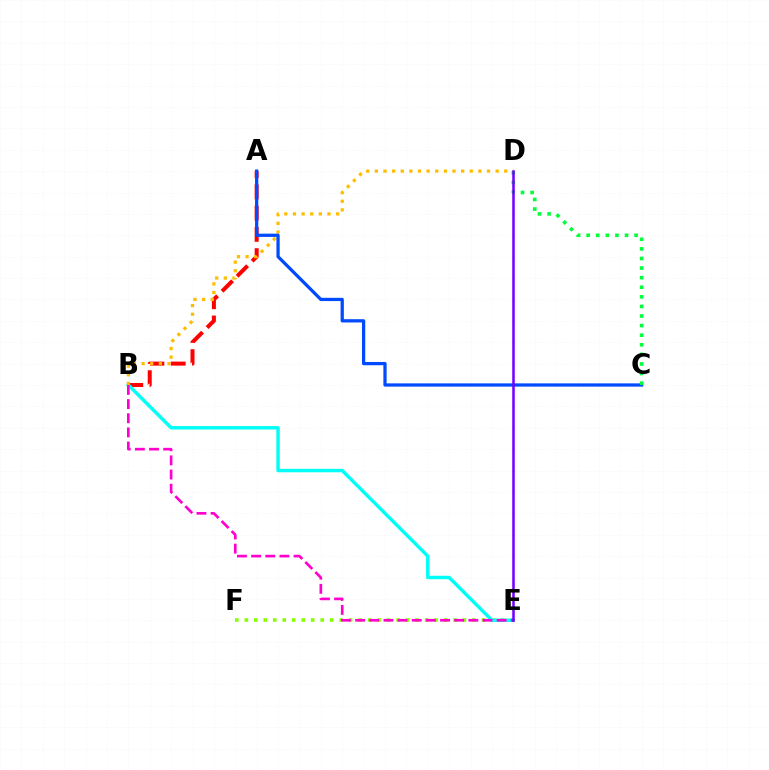{('E', 'F'): [{'color': '#84ff00', 'line_style': 'dotted', 'thickness': 2.58}], ('A', 'B'): [{'color': '#ff0000', 'line_style': 'dashed', 'thickness': 2.89}], ('B', 'E'): [{'color': '#00fff6', 'line_style': 'solid', 'thickness': 2.48}, {'color': '#ff00cf', 'line_style': 'dashed', 'thickness': 1.92}], ('B', 'D'): [{'color': '#ffbd00', 'line_style': 'dotted', 'thickness': 2.34}], ('A', 'C'): [{'color': '#004bff', 'line_style': 'solid', 'thickness': 2.35}], ('C', 'D'): [{'color': '#00ff39', 'line_style': 'dotted', 'thickness': 2.61}], ('D', 'E'): [{'color': '#7200ff', 'line_style': 'solid', 'thickness': 1.82}]}